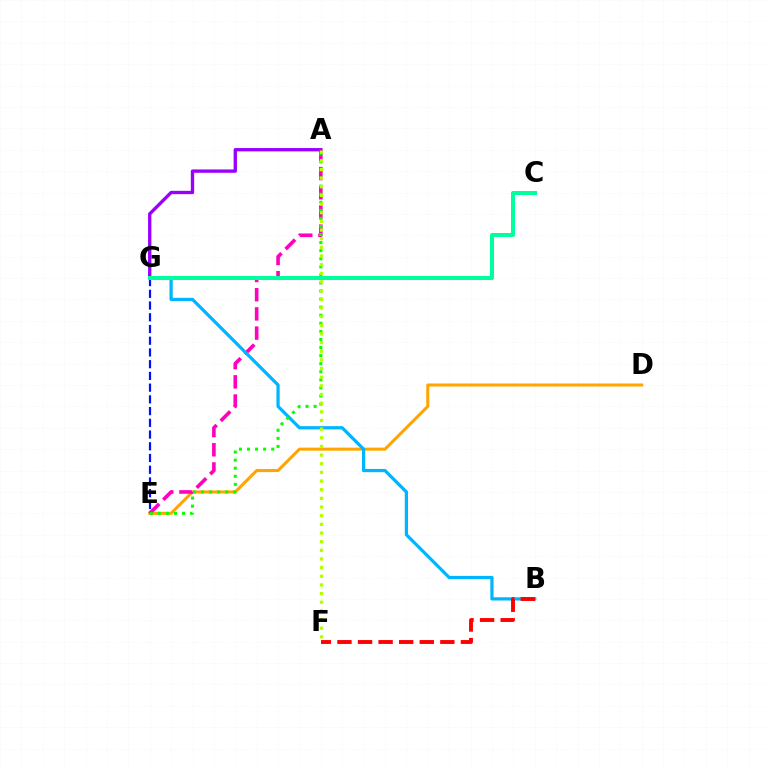{('D', 'E'): [{'color': '#ffa500', 'line_style': 'solid', 'thickness': 2.19}], ('A', 'G'): [{'color': '#9b00ff', 'line_style': 'solid', 'thickness': 2.41}], ('A', 'E'): [{'color': '#ff00bd', 'line_style': 'dashed', 'thickness': 2.61}, {'color': '#08ff00', 'line_style': 'dotted', 'thickness': 2.19}], ('B', 'G'): [{'color': '#00b5ff', 'line_style': 'solid', 'thickness': 2.33}], ('E', 'G'): [{'color': '#0010ff', 'line_style': 'dashed', 'thickness': 1.59}], ('B', 'F'): [{'color': '#ff0000', 'line_style': 'dashed', 'thickness': 2.8}], ('C', 'G'): [{'color': '#00ff9d', 'line_style': 'solid', 'thickness': 2.9}], ('A', 'F'): [{'color': '#b3ff00', 'line_style': 'dotted', 'thickness': 2.35}]}